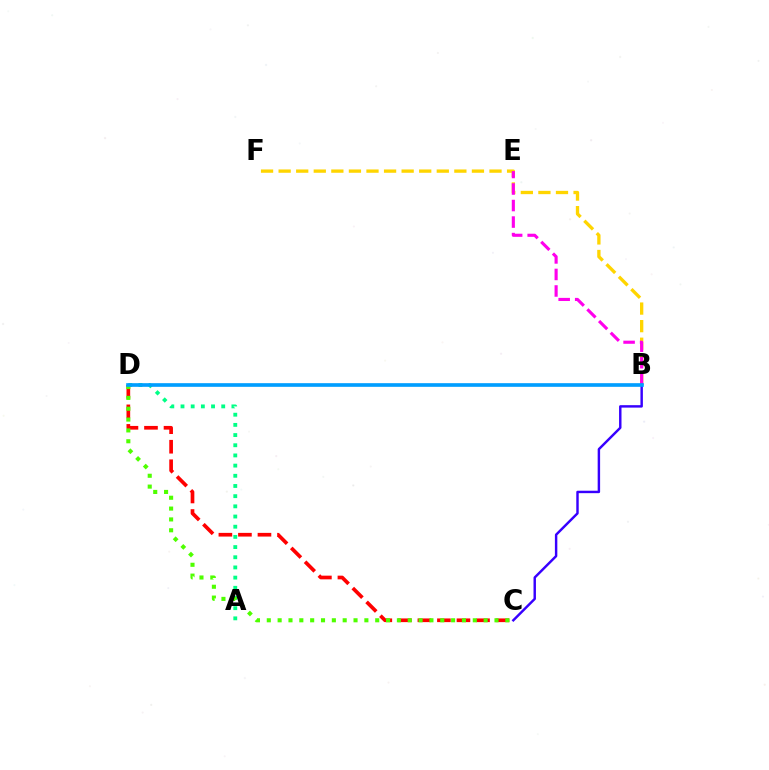{('B', 'F'): [{'color': '#ffd500', 'line_style': 'dashed', 'thickness': 2.39}], ('B', 'E'): [{'color': '#ff00ed', 'line_style': 'dashed', 'thickness': 2.25}], ('A', 'D'): [{'color': '#00ff86', 'line_style': 'dotted', 'thickness': 2.77}], ('B', 'C'): [{'color': '#3700ff', 'line_style': 'solid', 'thickness': 1.76}], ('C', 'D'): [{'color': '#ff0000', 'line_style': 'dashed', 'thickness': 2.65}, {'color': '#4fff00', 'line_style': 'dotted', 'thickness': 2.95}], ('B', 'D'): [{'color': '#009eff', 'line_style': 'solid', 'thickness': 2.63}]}